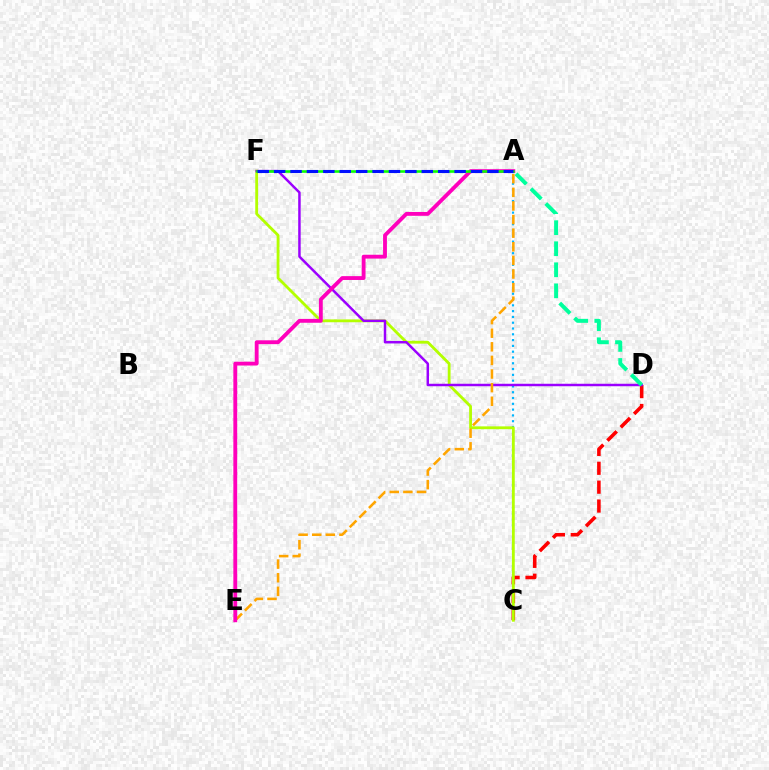{('A', 'C'): [{'color': '#00b5ff', 'line_style': 'dotted', 'thickness': 1.57}], ('C', 'D'): [{'color': '#ff0000', 'line_style': 'dashed', 'thickness': 2.57}], ('C', 'F'): [{'color': '#b3ff00', 'line_style': 'solid', 'thickness': 2.03}], ('D', 'F'): [{'color': '#9b00ff', 'line_style': 'solid', 'thickness': 1.78}], ('A', 'D'): [{'color': '#00ff9d', 'line_style': 'dashed', 'thickness': 2.86}], ('A', 'E'): [{'color': '#ffa500', 'line_style': 'dashed', 'thickness': 1.85}, {'color': '#ff00bd', 'line_style': 'solid', 'thickness': 2.77}], ('A', 'F'): [{'color': '#08ff00', 'line_style': 'solid', 'thickness': 1.87}, {'color': '#0010ff', 'line_style': 'dashed', 'thickness': 2.23}]}